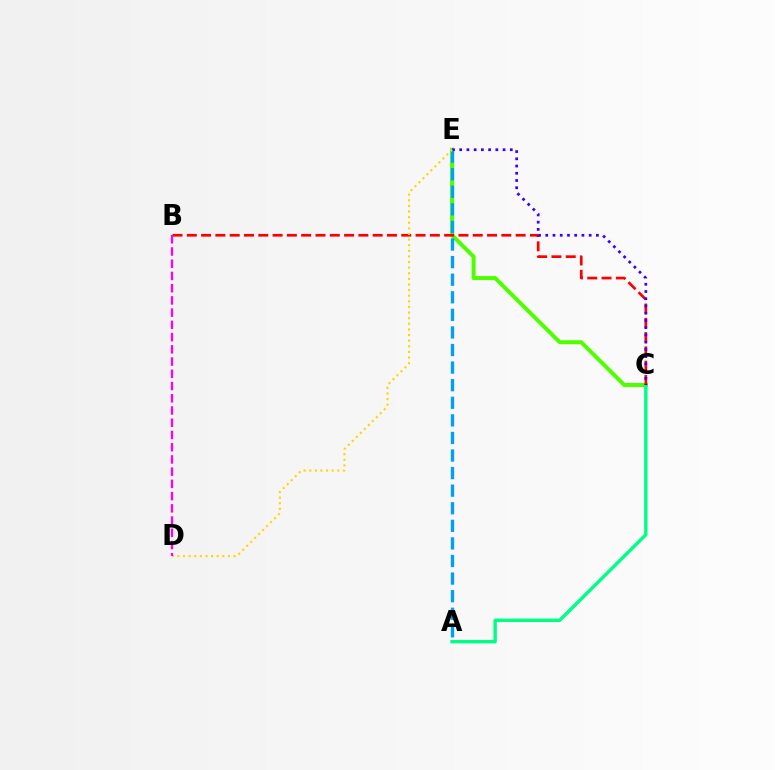{('C', 'E'): [{'color': '#4fff00', 'line_style': 'solid', 'thickness': 2.88}, {'color': '#3700ff', 'line_style': 'dotted', 'thickness': 1.96}], ('A', 'C'): [{'color': '#00ff86', 'line_style': 'solid', 'thickness': 2.45}], ('A', 'E'): [{'color': '#009eff', 'line_style': 'dashed', 'thickness': 2.39}], ('B', 'C'): [{'color': '#ff0000', 'line_style': 'dashed', 'thickness': 1.94}], ('D', 'E'): [{'color': '#ffd500', 'line_style': 'dotted', 'thickness': 1.53}], ('B', 'D'): [{'color': '#ff00ed', 'line_style': 'dashed', 'thickness': 1.66}]}